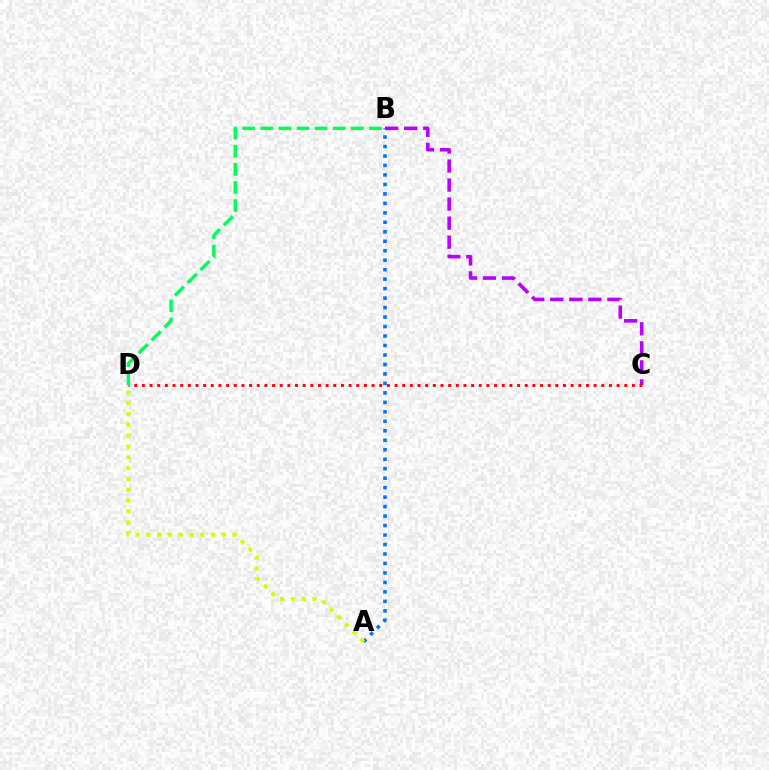{('B', 'C'): [{'color': '#b900ff', 'line_style': 'dashed', 'thickness': 2.59}], ('A', 'B'): [{'color': '#0074ff', 'line_style': 'dotted', 'thickness': 2.57}], ('A', 'D'): [{'color': '#d1ff00', 'line_style': 'dotted', 'thickness': 2.94}], ('C', 'D'): [{'color': '#ff0000', 'line_style': 'dotted', 'thickness': 2.08}], ('B', 'D'): [{'color': '#00ff5c', 'line_style': 'dashed', 'thickness': 2.46}]}